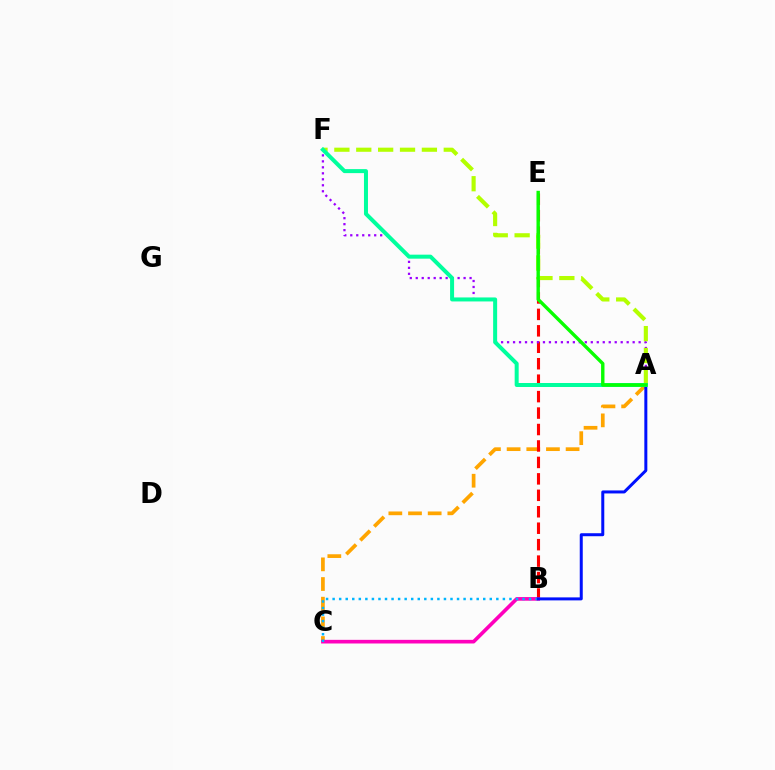{('A', 'C'): [{'color': '#ffa500', 'line_style': 'dashed', 'thickness': 2.67}], ('B', 'E'): [{'color': '#ff0000', 'line_style': 'dashed', 'thickness': 2.23}], ('A', 'F'): [{'color': '#9b00ff', 'line_style': 'dotted', 'thickness': 1.62}, {'color': '#b3ff00', 'line_style': 'dashed', 'thickness': 2.97}, {'color': '#00ff9d', 'line_style': 'solid', 'thickness': 2.88}], ('B', 'C'): [{'color': '#ff00bd', 'line_style': 'solid', 'thickness': 2.62}, {'color': '#00b5ff', 'line_style': 'dotted', 'thickness': 1.78}], ('A', 'B'): [{'color': '#0010ff', 'line_style': 'solid', 'thickness': 2.16}], ('A', 'E'): [{'color': '#08ff00', 'line_style': 'solid', 'thickness': 2.44}]}